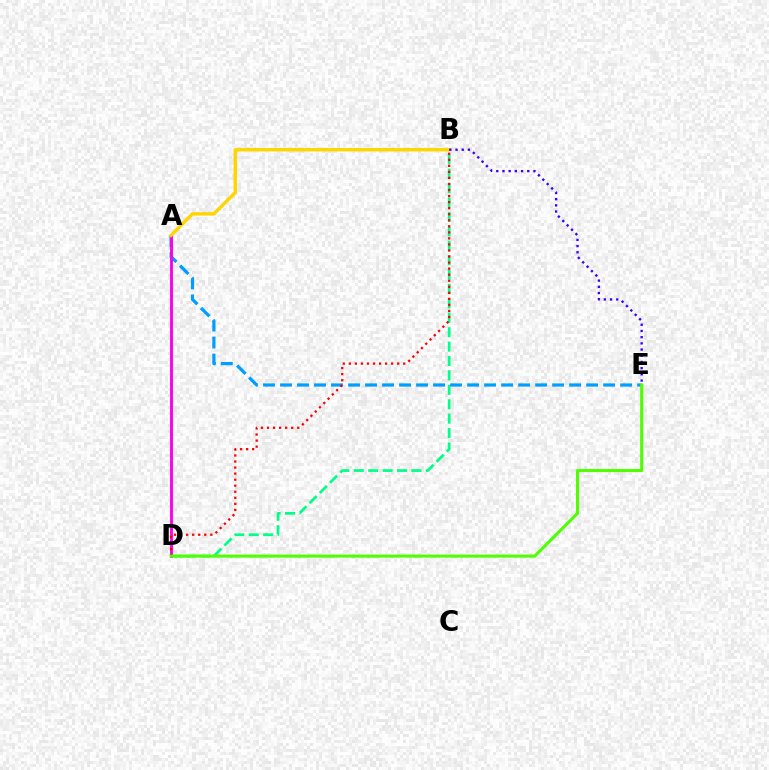{('B', 'D'): [{'color': '#00ff86', 'line_style': 'dashed', 'thickness': 1.96}, {'color': '#ff0000', 'line_style': 'dotted', 'thickness': 1.64}], ('A', 'E'): [{'color': '#009eff', 'line_style': 'dashed', 'thickness': 2.31}], ('A', 'D'): [{'color': '#ff00ed', 'line_style': 'solid', 'thickness': 2.09}], ('D', 'E'): [{'color': '#4fff00', 'line_style': 'solid', 'thickness': 2.19}], ('A', 'B'): [{'color': '#ffd500', 'line_style': 'solid', 'thickness': 2.43}], ('B', 'E'): [{'color': '#3700ff', 'line_style': 'dotted', 'thickness': 1.68}]}